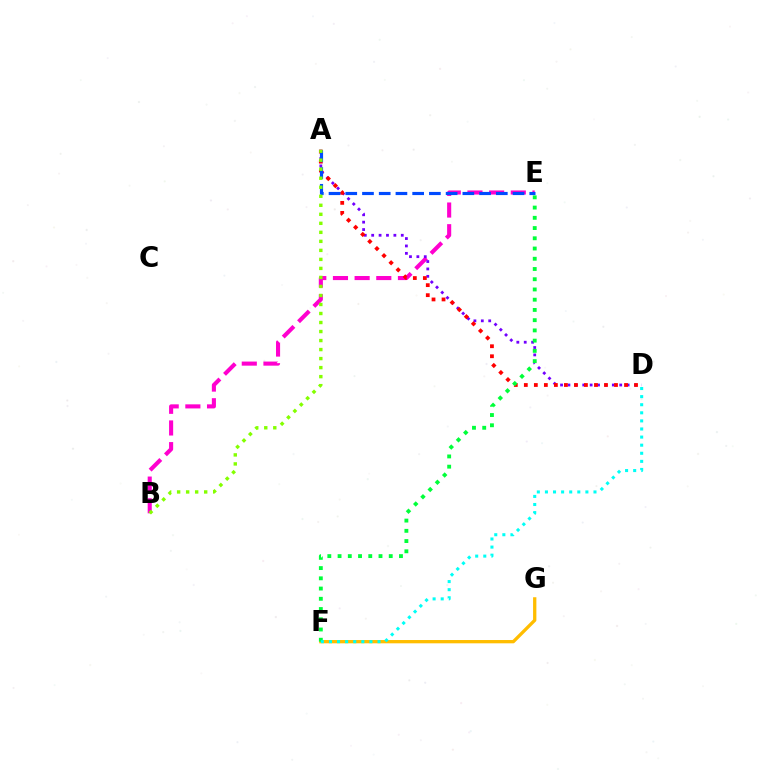{('B', 'E'): [{'color': '#ff00cf', 'line_style': 'dashed', 'thickness': 2.94}], ('A', 'D'): [{'color': '#7200ff', 'line_style': 'dotted', 'thickness': 2.01}, {'color': '#ff0000', 'line_style': 'dotted', 'thickness': 2.72}], ('F', 'G'): [{'color': '#ffbd00', 'line_style': 'solid', 'thickness': 2.37}], ('E', 'F'): [{'color': '#00ff39', 'line_style': 'dotted', 'thickness': 2.78}], ('D', 'F'): [{'color': '#00fff6', 'line_style': 'dotted', 'thickness': 2.2}], ('A', 'E'): [{'color': '#004bff', 'line_style': 'dashed', 'thickness': 2.27}], ('A', 'B'): [{'color': '#84ff00', 'line_style': 'dotted', 'thickness': 2.45}]}